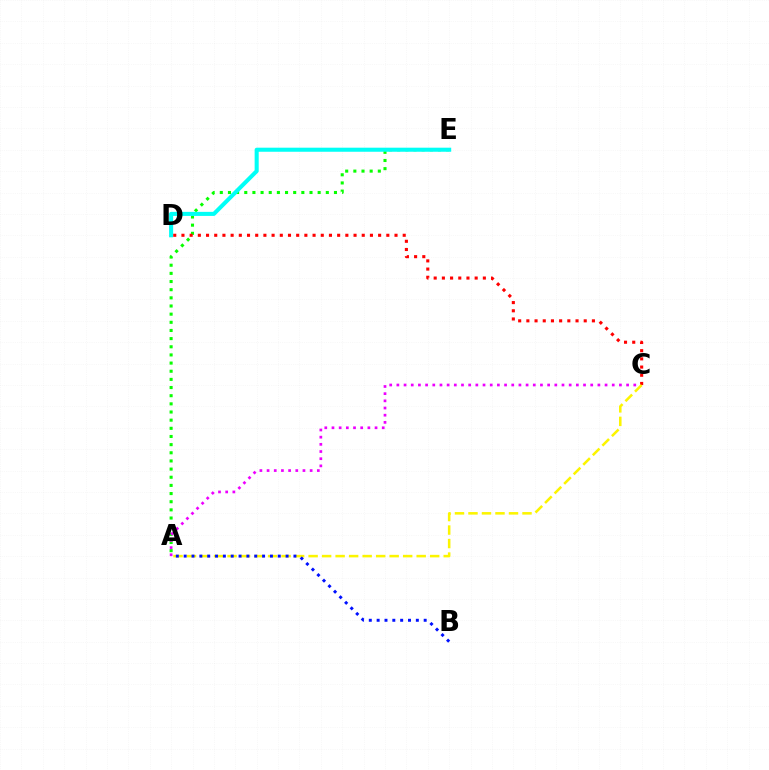{('A', 'E'): [{'color': '#08ff00', 'line_style': 'dotted', 'thickness': 2.22}], ('D', 'E'): [{'color': '#00fff6', 'line_style': 'solid', 'thickness': 2.92}], ('A', 'C'): [{'color': '#ee00ff', 'line_style': 'dotted', 'thickness': 1.95}, {'color': '#fcf500', 'line_style': 'dashed', 'thickness': 1.84}], ('C', 'D'): [{'color': '#ff0000', 'line_style': 'dotted', 'thickness': 2.23}], ('A', 'B'): [{'color': '#0010ff', 'line_style': 'dotted', 'thickness': 2.13}]}